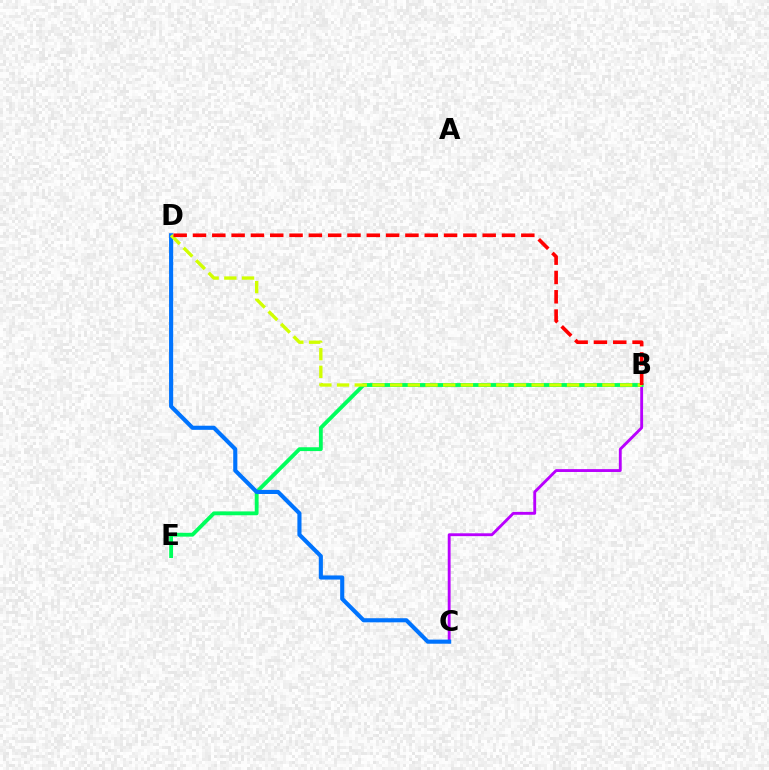{('B', 'C'): [{'color': '#b900ff', 'line_style': 'solid', 'thickness': 2.06}], ('B', 'E'): [{'color': '#00ff5c', 'line_style': 'solid', 'thickness': 2.77}], ('C', 'D'): [{'color': '#0074ff', 'line_style': 'solid', 'thickness': 2.96}], ('B', 'D'): [{'color': '#d1ff00', 'line_style': 'dashed', 'thickness': 2.4}, {'color': '#ff0000', 'line_style': 'dashed', 'thickness': 2.62}]}